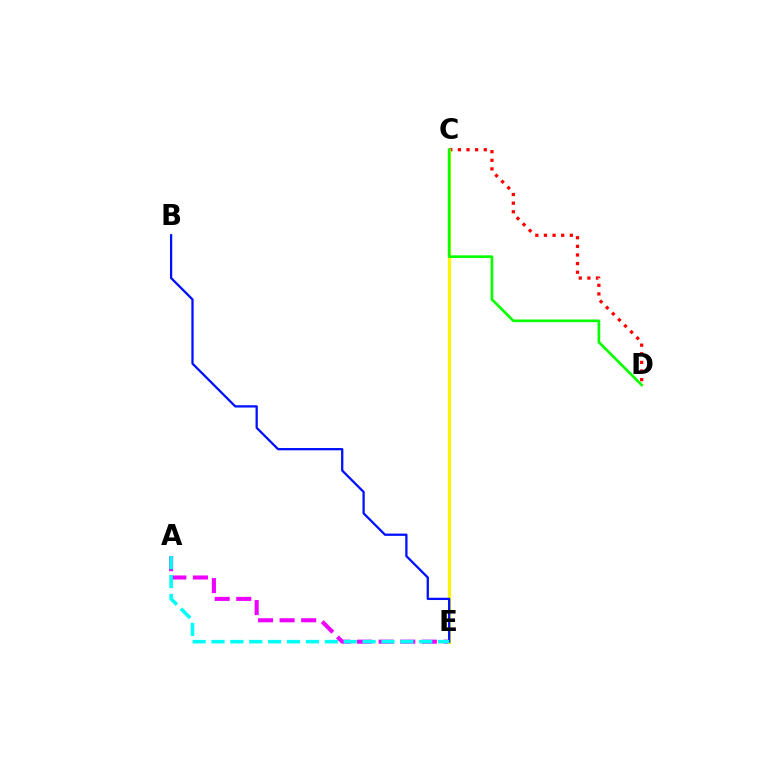{('A', 'E'): [{'color': '#ee00ff', 'line_style': 'dashed', 'thickness': 2.93}, {'color': '#00fff6', 'line_style': 'dashed', 'thickness': 2.57}], ('C', 'D'): [{'color': '#ff0000', 'line_style': 'dotted', 'thickness': 2.34}, {'color': '#08ff00', 'line_style': 'solid', 'thickness': 1.92}], ('C', 'E'): [{'color': '#fcf500', 'line_style': 'solid', 'thickness': 2.29}], ('B', 'E'): [{'color': '#0010ff', 'line_style': 'solid', 'thickness': 1.64}]}